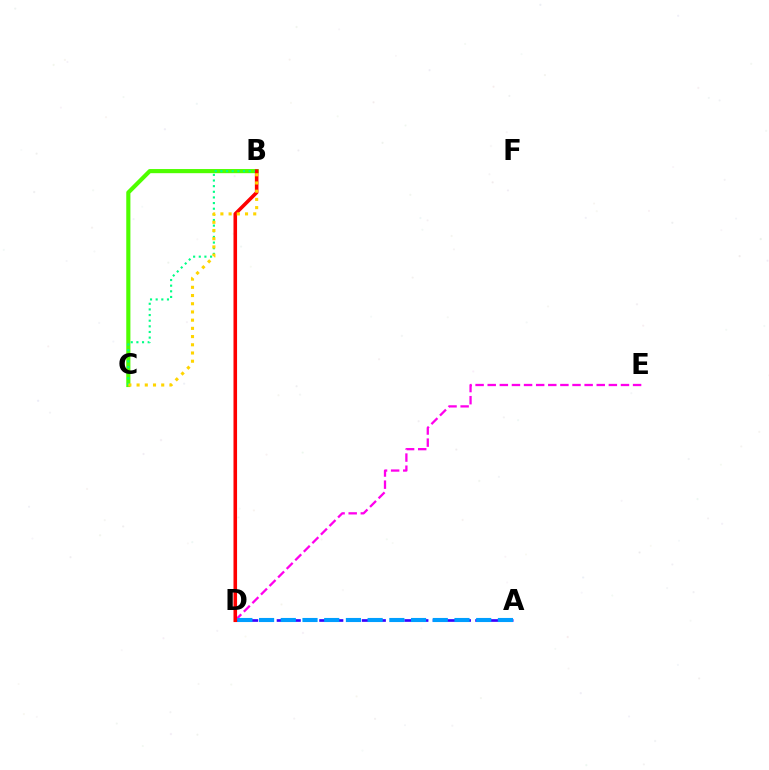{('A', 'D'): [{'color': '#3700ff', 'line_style': 'dashed', 'thickness': 1.93}, {'color': '#009eff', 'line_style': 'dashed', 'thickness': 2.95}], ('B', 'C'): [{'color': '#4fff00', 'line_style': 'solid', 'thickness': 2.98}, {'color': '#00ff86', 'line_style': 'dotted', 'thickness': 1.53}, {'color': '#ffd500', 'line_style': 'dotted', 'thickness': 2.23}], ('D', 'E'): [{'color': '#ff00ed', 'line_style': 'dashed', 'thickness': 1.65}], ('B', 'D'): [{'color': '#ff0000', 'line_style': 'solid', 'thickness': 2.58}]}